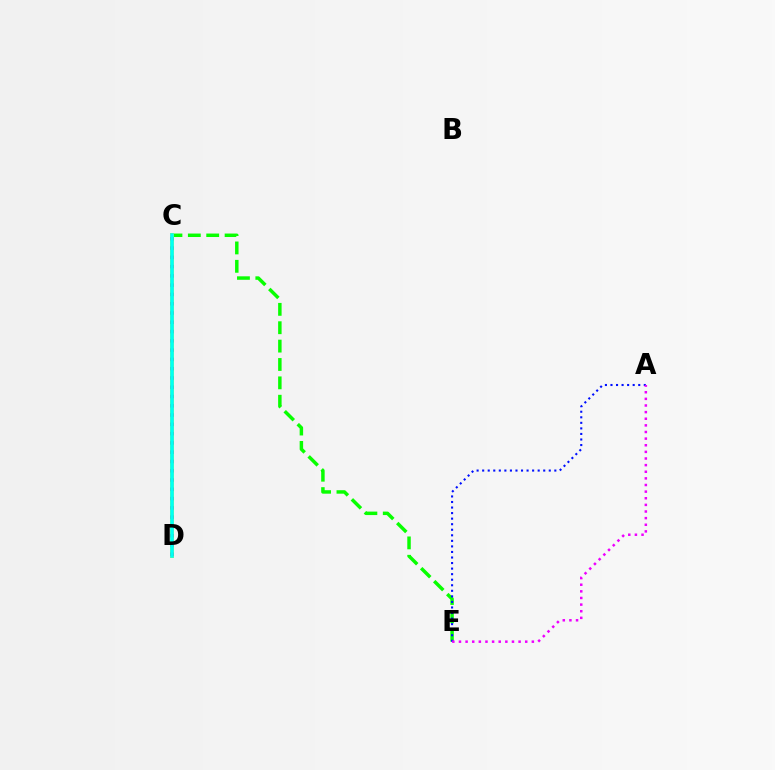{('C', 'E'): [{'color': '#08ff00', 'line_style': 'dashed', 'thickness': 2.5}], ('C', 'D'): [{'color': '#fcf500', 'line_style': 'solid', 'thickness': 2.78}, {'color': '#ff0000', 'line_style': 'dotted', 'thickness': 2.52}, {'color': '#00fff6', 'line_style': 'solid', 'thickness': 2.64}], ('A', 'E'): [{'color': '#0010ff', 'line_style': 'dotted', 'thickness': 1.51}, {'color': '#ee00ff', 'line_style': 'dotted', 'thickness': 1.8}]}